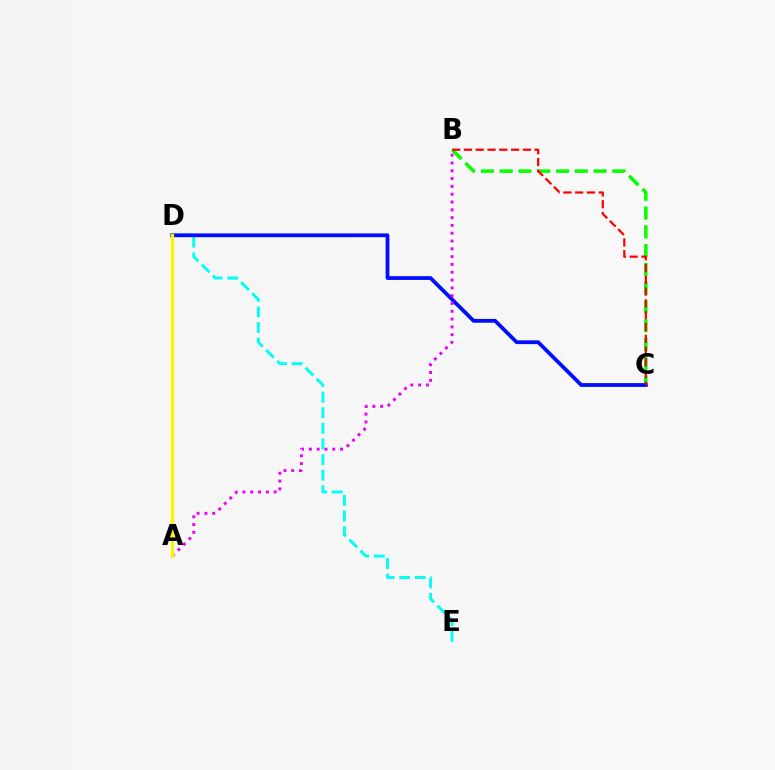{('B', 'C'): [{'color': '#08ff00', 'line_style': 'dashed', 'thickness': 2.55}, {'color': '#ff0000', 'line_style': 'dashed', 'thickness': 1.6}], ('D', 'E'): [{'color': '#00fff6', 'line_style': 'dashed', 'thickness': 2.12}], ('C', 'D'): [{'color': '#0010ff', 'line_style': 'solid', 'thickness': 2.73}], ('A', 'B'): [{'color': '#ee00ff', 'line_style': 'dotted', 'thickness': 2.12}], ('A', 'D'): [{'color': '#fcf500', 'line_style': 'solid', 'thickness': 2.33}]}